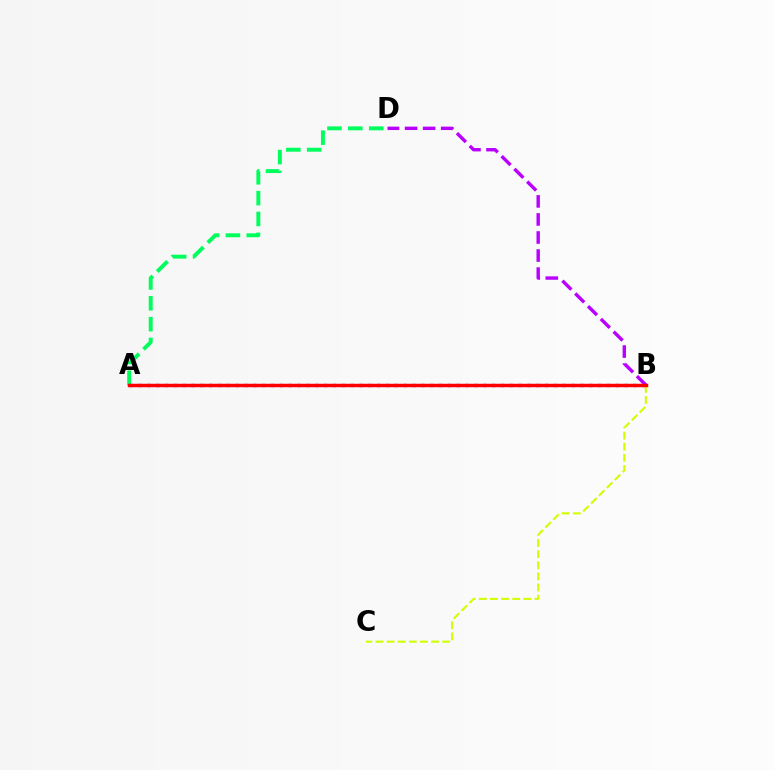{('A', 'D'): [{'color': '#00ff5c', 'line_style': 'dashed', 'thickness': 2.83}], ('A', 'B'): [{'color': '#0074ff', 'line_style': 'dotted', 'thickness': 2.4}, {'color': '#ff0000', 'line_style': 'solid', 'thickness': 2.5}], ('B', 'C'): [{'color': '#d1ff00', 'line_style': 'dashed', 'thickness': 1.51}], ('B', 'D'): [{'color': '#b900ff', 'line_style': 'dashed', 'thickness': 2.45}]}